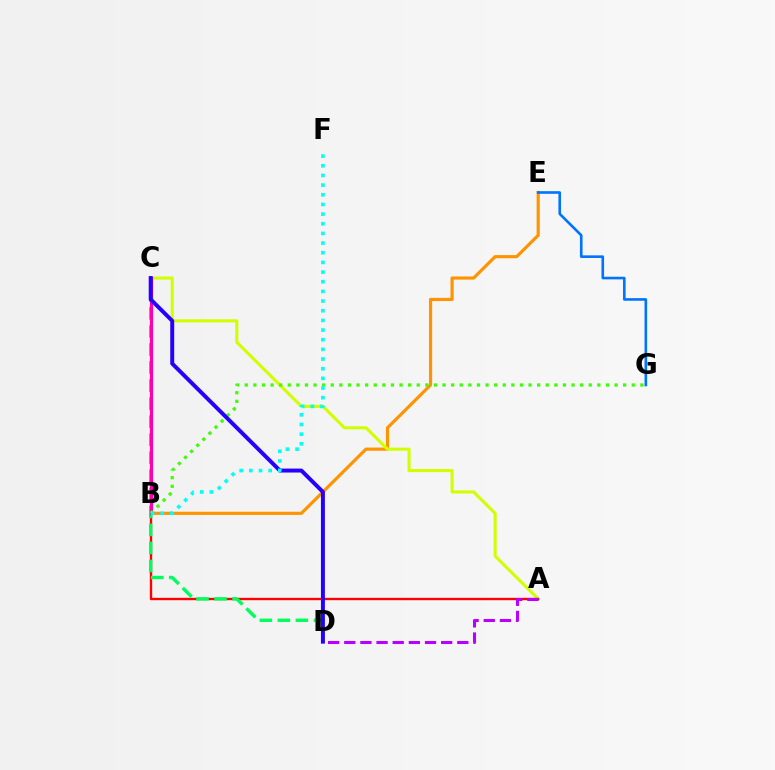{('B', 'E'): [{'color': '#ff9400', 'line_style': 'solid', 'thickness': 2.28}], ('A', 'C'): [{'color': '#d1ff00', 'line_style': 'solid', 'thickness': 2.21}], ('A', 'B'): [{'color': '#ff0000', 'line_style': 'solid', 'thickness': 1.7}], ('C', 'D'): [{'color': '#00ff5c', 'line_style': 'dashed', 'thickness': 2.45}, {'color': '#2500ff', 'line_style': 'solid', 'thickness': 2.84}], ('B', 'C'): [{'color': '#ff00ac', 'line_style': 'solid', 'thickness': 2.32}], ('E', 'G'): [{'color': '#0074ff', 'line_style': 'solid', 'thickness': 1.89}], ('B', 'G'): [{'color': '#3dff00', 'line_style': 'dotted', 'thickness': 2.34}], ('B', 'F'): [{'color': '#00fff6', 'line_style': 'dotted', 'thickness': 2.63}], ('A', 'D'): [{'color': '#b900ff', 'line_style': 'dashed', 'thickness': 2.19}]}